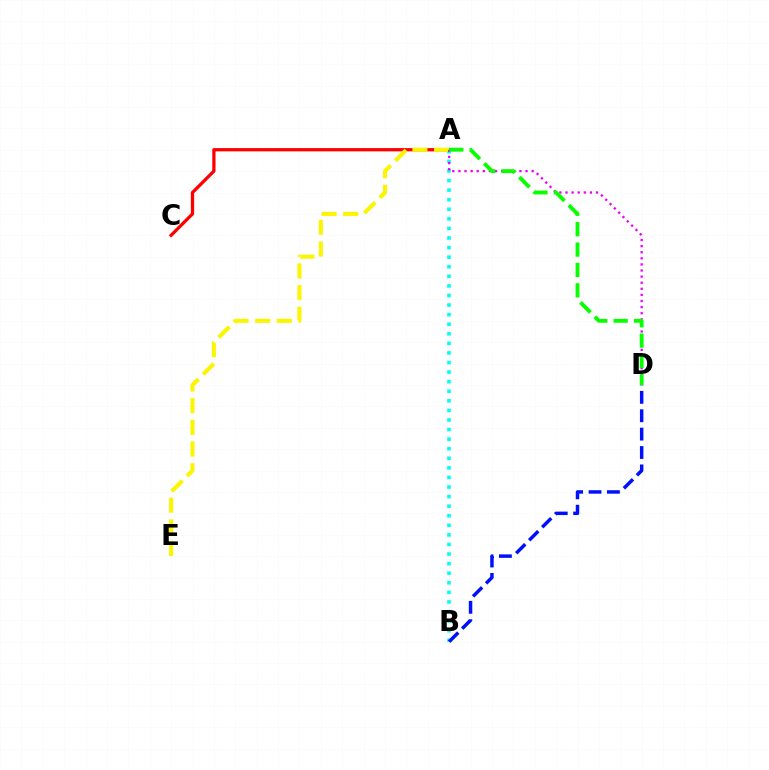{('A', 'C'): [{'color': '#ff0000', 'line_style': 'solid', 'thickness': 2.35}], ('A', 'B'): [{'color': '#00fff6', 'line_style': 'dotted', 'thickness': 2.6}], ('A', 'E'): [{'color': '#fcf500', 'line_style': 'dashed', 'thickness': 2.94}], ('A', 'D'): [{'color': '#ee00ff', 'line_style': 'dotted', 'thickness': 1.66}, {'color': '#08ff00', 'line_style': 'dashed', 'thickness': 2.77}], ('B', 'D'): [{'color': '#0010ff', 'line_style': 'dashed', 'thickness': 2.5}]}